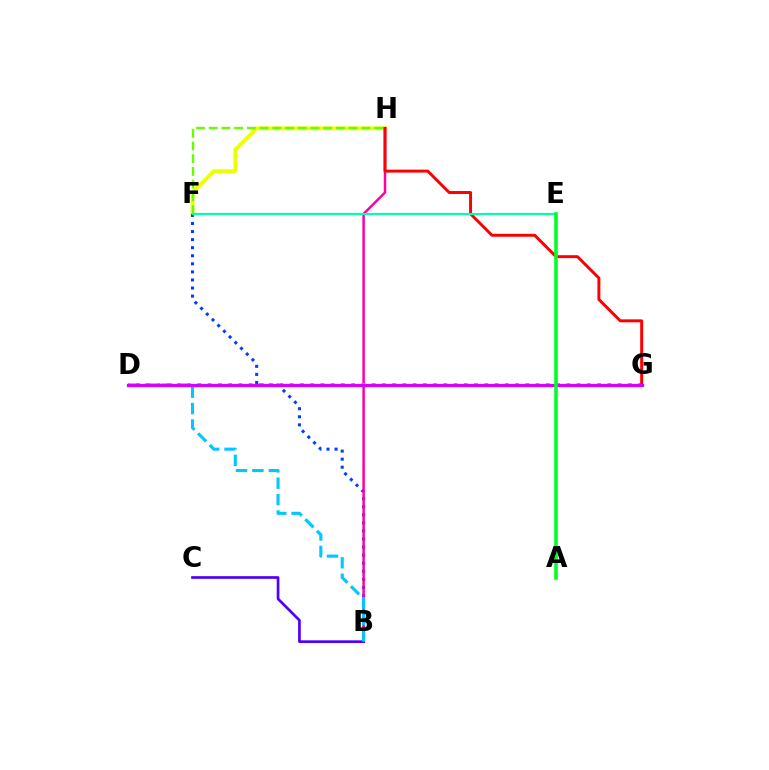{('F', 'H'): [{'color': '#eeff00', 'line_style': 'solid', 'thickness': 2.72}, {'color': '#66ff00', 'line_style': 'dashed', 'thickness': 1.73}], ('B', 'F'): [{'color': '#003fff', 'line_style': 'dotted', 'thickness': 2.19}], ('B', 'H'): [{'color': '#ff00a0', 'line_style': 'solid', 'thickness': 1.78}], ('D', 'G'): [{'color': '#ff8800', 'line_style': 'dotted', 'thickness': 2.78}, {'color': '#d600ff', 'line_style': 'solid', 'thickness': 2.35}], ('G', 'H'): [{'color': '#ff0000', 'line_style': 'solid', 'thickness': 2.13}], ('B', 'C'): [{'color': '#4f00ff', 'line_style': 'solid', 'thickness': 1.94}], ('B', 'D'): [{'color': '#00c7ff', 'line_style': 'dashed', 'thickness': 2.23}], ('E', 'F'): [{'color': '#00ffaf', 'line_style': 'solid', 'thickness': 1.56}], ('A', 'E'): [{'color': '#00ff27', 'line_style': 'solid', 'thickness': 2.59}]}